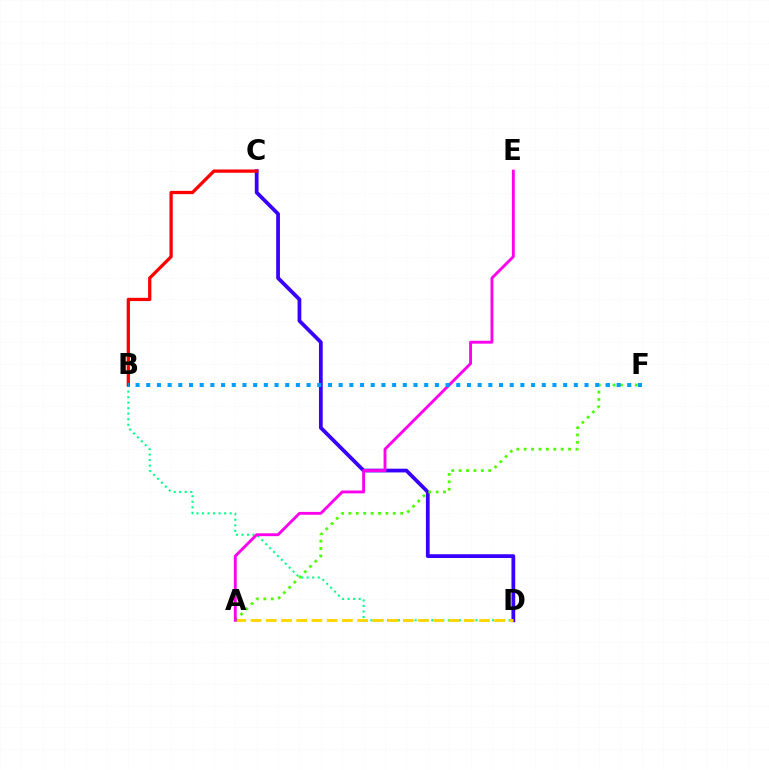{('B', 'D'): [{'color': '#00ff86', 'line_style': 'dotted', 'thickness': 1.5}], ('C', 'D'): [{'color': '#3700ff', 'line_style': 'solid', 'thickness': 2.7}], ('A', 'D'): [{'color': '#ffd500', 'line_style': 'dashed', 'thickness': 2.07}], ('B', 'C'): [{'color': '#ff0000', 'line_style': 'solid', 'thickness': 2.35}], ('A', 'F'): [{'color': '#4fff00', 'line_style': 'dotted', 'thickness': 2.01}], ('A', 'E'): [{'color': '#ff00ed', 'line_style': 'solid', 'thickness': 2.07}], ('B', 'F'): [{'color': '#009eff', 'line_style': 'dotted', 'thickness': 2.9}]}